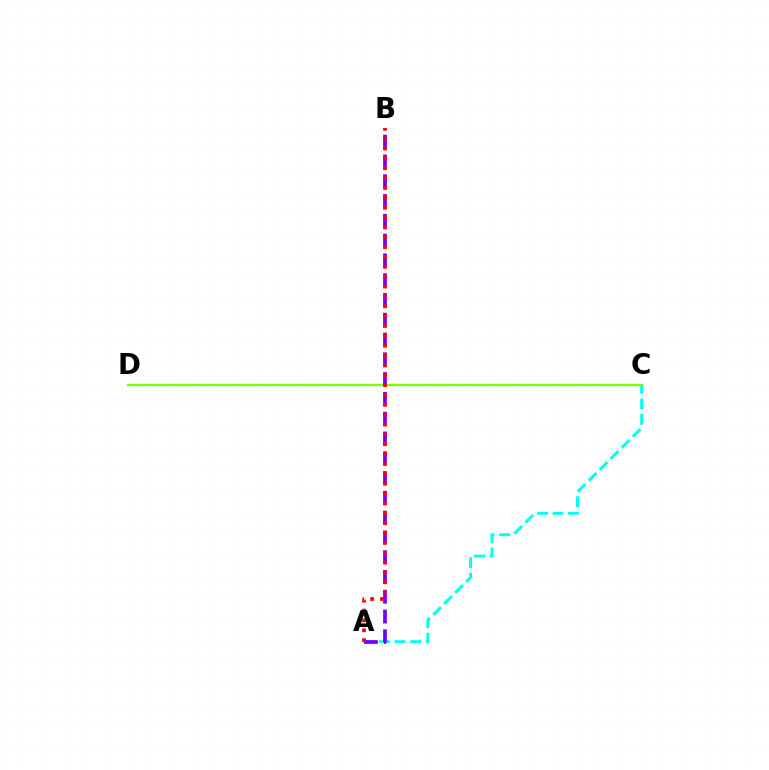{('C', 'D'): [{'color': '#84ff00', 'line_style': 'solid', 'thickness': 1.69}], ('A', 'C'): [{'color': '#00fff6', 'line_style': 'dashed', 'thickness': 2.11}], ('A', 'B'): [{'color': '#7200ff', 'line_style': 'dashed', 'thickness': 2.69}, {'color': '#ff0000', 'line_style': 'dotted', 'thickness': 2.68}]}